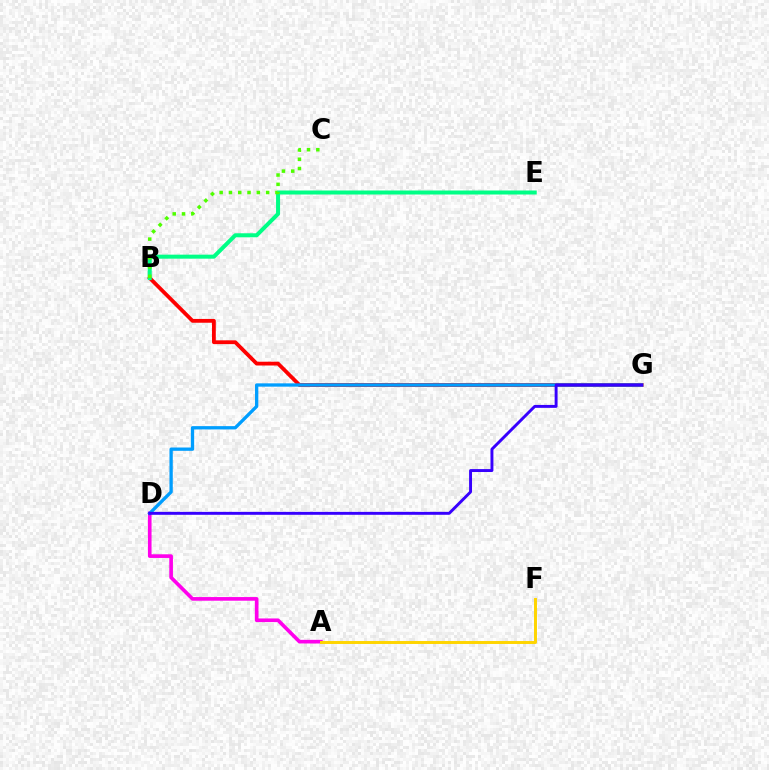{('B', 'G'): [{'color': '#ff0000', 'line_style': 'solid', 'thickness': 2.73}], ('A', 'D'): [{'color': '#ff00ed', 'line_style': 'solid', 'thickness': 2.63}], ('D', 'G'): [{'color': '#009eff', 'line_style': 'solid', 'thickness': 2.38}, {'color': '#3700ff', 'line_style': 'solid', 'thickness': 2.1}], ('B', 'E'): [{'color': '#00ff86', 'line_style': 'solid', 'thickness': 2.89}], ('B', 'C'): [{'color': '#4fff00', 'line_style': 'dotted', 'thickness': 2.53}], ('A', 'F'): [{'color': '#ffd500', 'line_style': 'solid', 'thickness': 2.13}]}